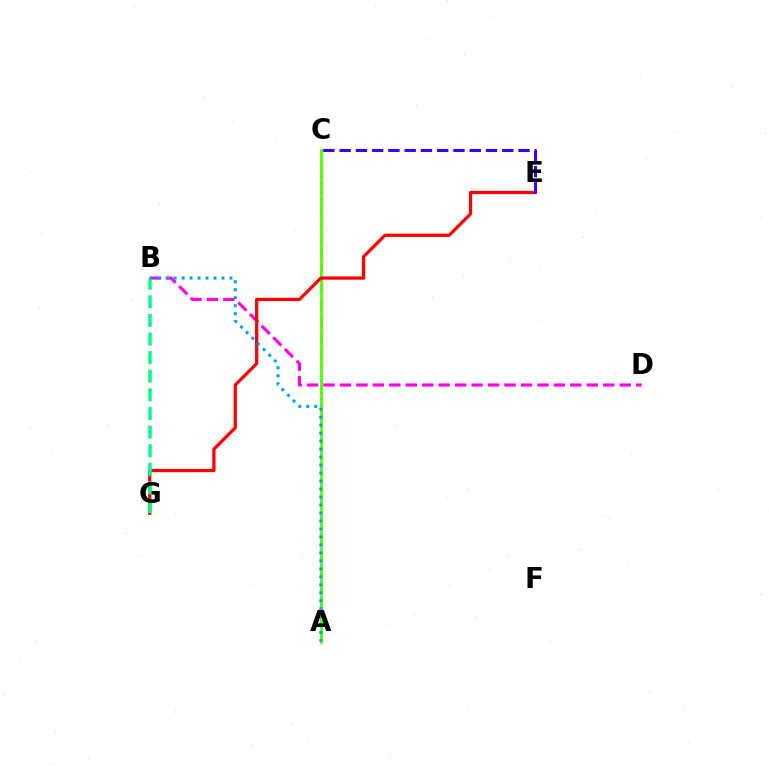{('A', 'C'): [{'color': '#ffd500', 'line_style': 'dashed', 'thickness': 2.26}, {'color': '#4fff00', 'line_style': 'solid', 'thickness': 1.98}], ('B', 'D'): [{'color': '#ff00ed', 'line_style': 'dashed', 'thickness': 2.24}], ('E', 'G'): [{'color': '#ff0000', 'line_style': 'solid', 'thickness': 2.34}], ('C', 'E'): [{'color': '#3700ff', 'line_style': 'dashed', 'thickness': 2.21}], ('B', 'G'): [{'color': '#00ff86', 'line_style': 'dashed', 'thickness': 2.53}], ('A', 'B'): [{'color': '#009eff', 'line_style': 'dotted', 'thickness': 2.17}]}